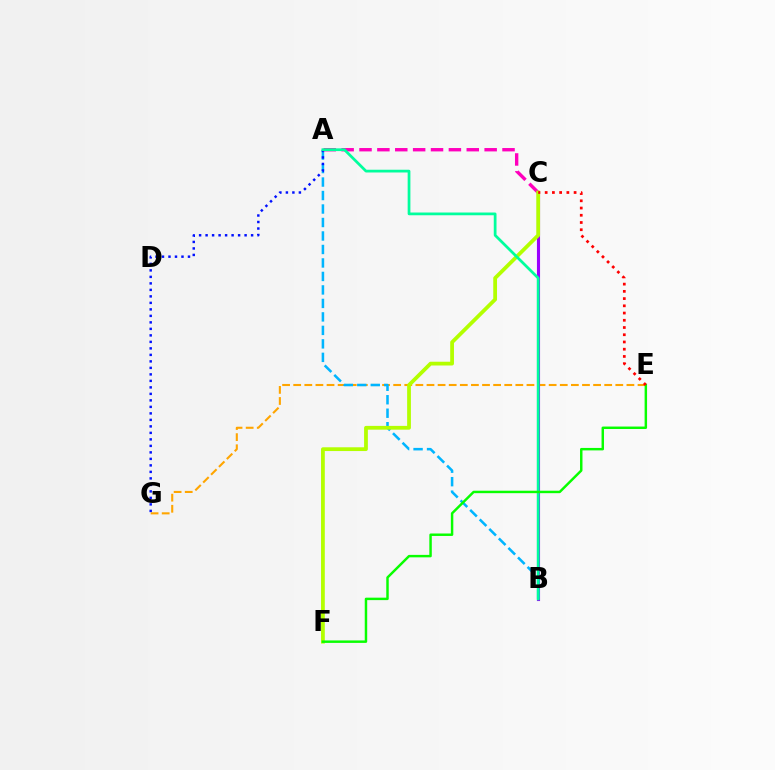{('E', 'G'): [{'color': '#ffa500', 'line_style': 'dashed', 'thickness': 1.51}], ('B', 'C'): [{'color': '#9b00ff', 'line_style': 'solid', 'thickness': 2.24}], ('A', 'B'): [{'color': '#00b5ff', 'line_style': 'dashed', 'thickness': 1.83}, {'color': '#00ff9d', 'line_style': 'solid', 'thickness': 1.98}], ('A', 'G'): [{'color': '#0010ff', 'line_style': 'dotted', 'thickness': 1.77}], ('A', 'C'): [{'color': '#ff00bd', 'line_style': 'dashed', 'thickness': 2.43}], ('C', 'F'): [{'color': '#b3ff00', 'line_style': 'solid', 'thickness': 2.71}], ('E', 'F'): [{'color': '#08ff00', 'line_style': 'solid', 'thickness': 1.77}], ('C', 'E'): [{'color': '#ff0000', 'line_style': 'dotted', 'thickness': 1.96}]}